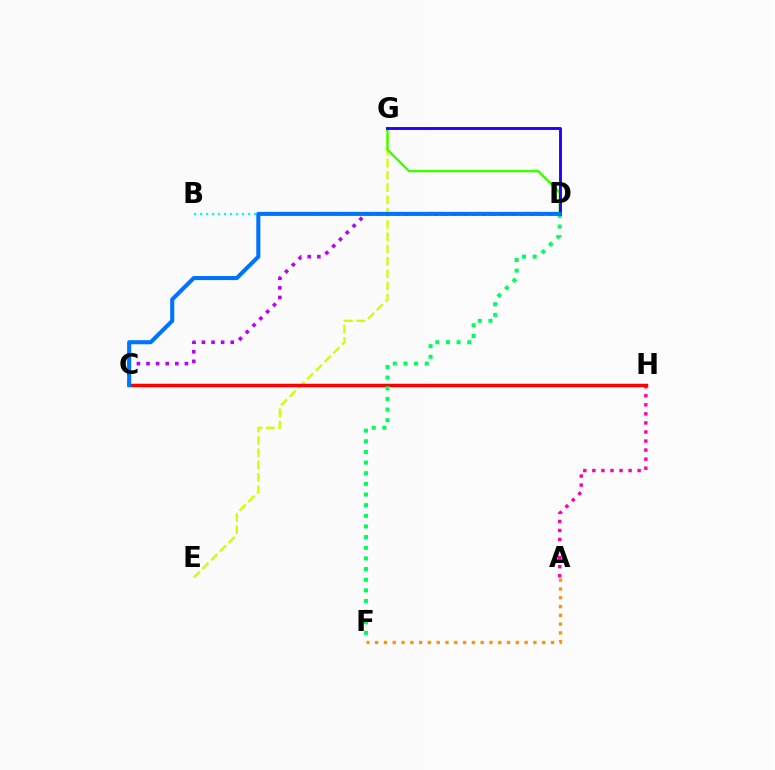{('E', 'G'): [{'color': '#d1ff00', 'line_style': 'dashed', 'thickness': 1.67}], ('D', 'G'): [{'color': '#3dff00', 'line_style': 'solid', 'thickness': 1.7}, {'color': '#2500ff', 'line_style': 'solid', 'thickness': 2.09}], ('A', 'H'): [{'color': '#ff00ac', 'line_style': 'dotted', 'thickness': 2.46}], ('C', 'H'): [{'color': '#ff0000', 'line_style': 'solid', 'thickness': 2.5}], ('D', 'F'): [{'color': '#00ff5c', 'line_style': 'dotted', 'thickness': 2.89}], ('A', 'F'): [{'color': '#ff9400', 'line_style': 'dotted', 'thickness': 2.39}], ('B', 'D'): [{'color': '#00fff6', 'line_style': 'dotted', 'thickness': 1.63}], ('C', 'D'): [{'color': '#b900ff', 'line_style': 'dotted', 'thickness': 2.61}, {'color': '#0074ff', 'line_style': 'solid', 'thickness': 2.94}]}